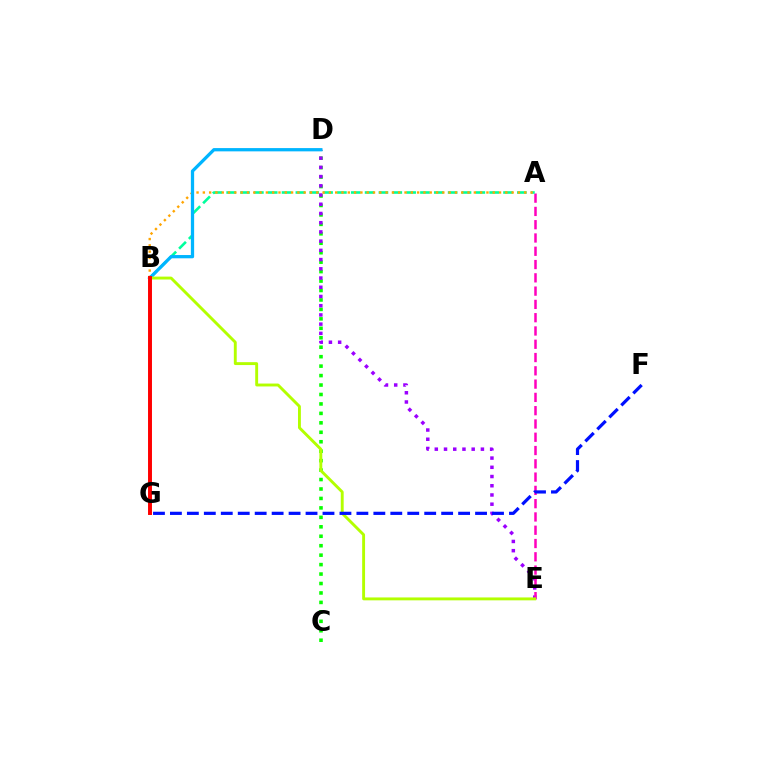{('C', 'D'): [{'color': '#08ff00', 'line_style': 'dotted', 'thickness': 2.57}], ('D', 'E'): [{'color': '#9b00ff', 'line_style': 'dotted', 'thickness': 2.51}], ('A', 'E'): [{'color': '#ff00bd', 'line_style': 'dashed', 'thickness': 1.8}], ('A', 'B'): [{'color': '#00ff9d', 'line_style': 'dashed', 'thickness': 1.88}, {'color': '#ffa500', 'line_style': 'dotted', 'thickness': 1.71}], ('B', 'D'): [{'color': '#00b5ff', 'line_style': 'solid', 'thickness': 2.35}], ('B', 'E'): [{'color': '#b3ff00', 'line_style': 'solid', 'thickness': 2.08}], ('F', 'G'): [{'color': '#0010ff', 'line_style': 'dashed', 'thickness': 2.3}], ('B', 'G'): [{'color': '#ff0000', 'line_style': 'solid', 'thickness': 2.83}]}